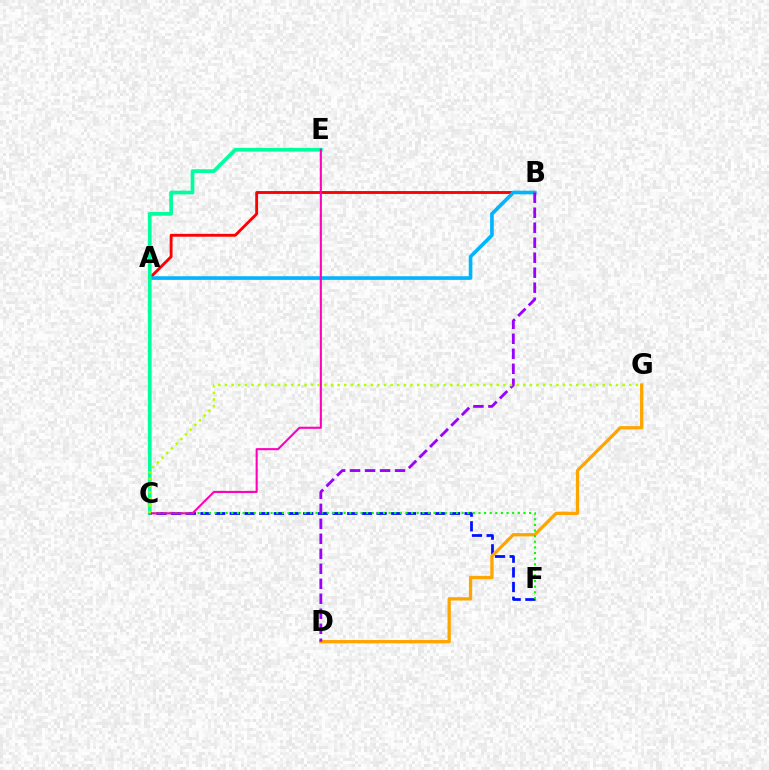{('A', 'B'): [{'color': '#ff0000', 'line_style': 'solid', 'thickness': 2.07}, {'color': '#00b5ff', 'line_style': 'solid', 'thickness': 2.62}], ('C', 'F'): [{'color': '#0010ff', 'line_style': 'dashed', 'thickness': 1.99}, {'color': '#08ff00', 'line_style': 'dotted', 'thickness': 1.53}], ('C', 'E'): [{'color': '#00ff9d', 'line_style': 'solid', 'thickness': 2.67}, {'color': '#ff00bd', 'line_style': 'solid', 'thickness': 1.51}], ('D', 'G'): [{'color': '#ffa500', 'line_style': 'solid', 'thickness': 2.36}], ('B', 'D'): [{'color': '#9b00ff', 'line_style': 'dashed', 'thickness': 2.04}], ('C', 'G'): [{'color': '#b3ff00', 'line_style': 'dotted', 'thickness': 1.8}]}